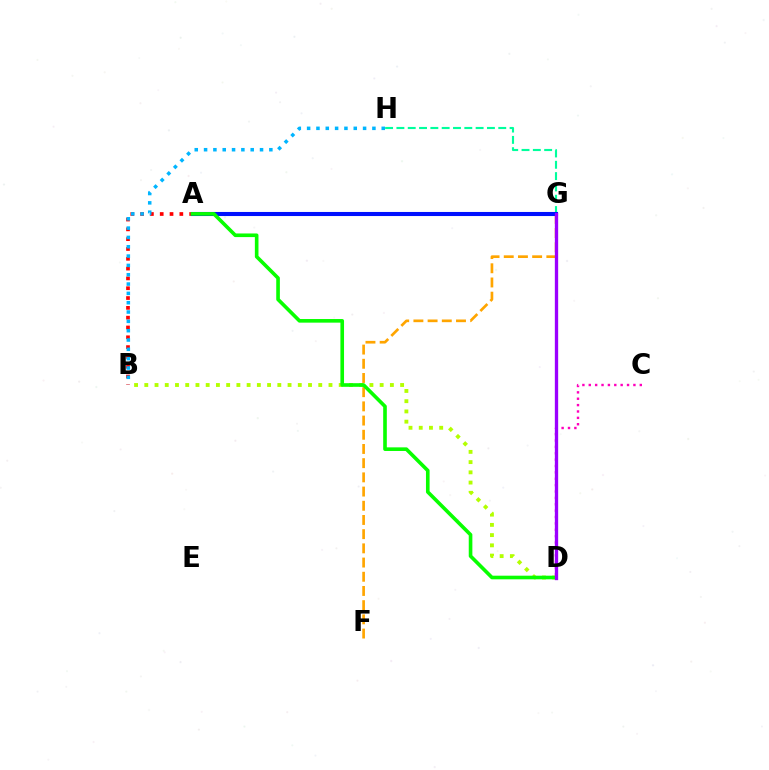{('A', 'B'): [{'color': '#ff0000', 'line_style': 'dotted', 'thickness': 2.67}], ('C', 'D'): [{'color': '#ff00bd', 'line_style': 'dotted', 'thickness': 1.73}], ('B', 'D'): [{'color': '#b3ff00', 'line_style': 'dotted', 'thickness': 2.78}], ('F', 'G'): [{'color': '#ffa500', 'line_style': 'dashed', 'thickness': 1.93}], ('B', 'H'): [{'color': '#00b5ff', 'line_style': 'dotted', 'thickness': 2.53}], ('G', 'H'): [{'color': '#00ff9d', 'line_style': 'dashed', 'thickness': 1.54}], ('A', 'G'): [{'color': '#0010ff', 'line_style': 'solid', 'thickness': 2.94}], ('A', 'D'): [{'color': '#08ff00', 'line_style': 'solid', 'thickness': 2.61}], ('D', 'G'): [{'color': '#9b00ff', 'line_style': 'solid', 'thickness': 2.39}]}